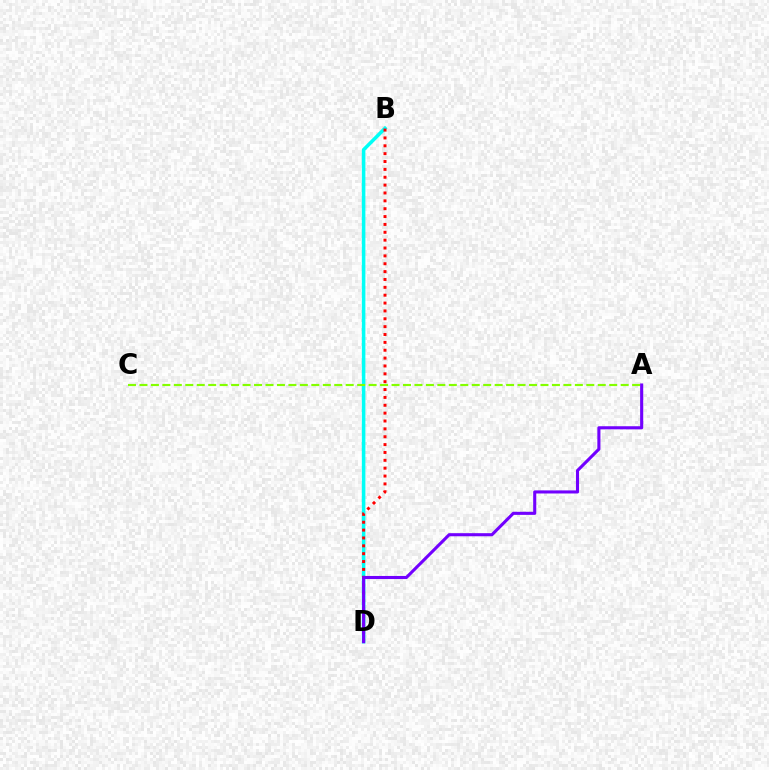{('B', 'D'): [{'color': '#00fff6', 'line_style': 'solid', 'thickness': 2.55}, {'color': '#ff0000', 'line_style': 'dotted', 'thickness': 2.14}], ('A', 'C'): [{'color': '#84ff00', 'line_style': 'dashed', 'thickness': 1.56}], ('A', 'D'): [{'color': '#7200ff', 'line_style': 'solid', 'thickness': 2.22}]}